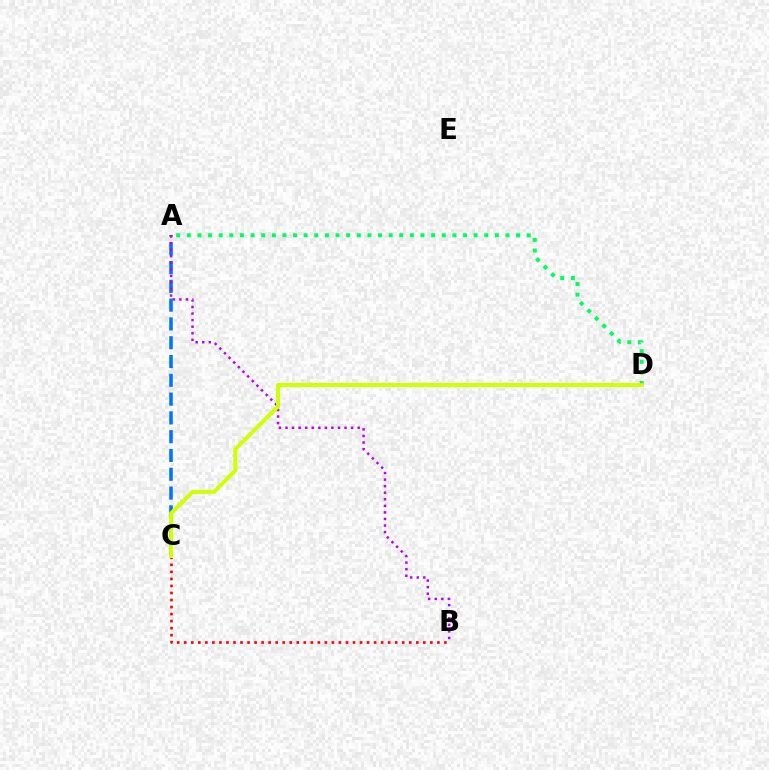{('A', 'C'): [{'color': '#0074ff', 'line_style': 'dashed', 'thickness': 2.55}], ('A', 'D'): [{'color': '#00ff5c', 'line_style': 'dotted', 'thickness': 2.89}], ('A', 'B'): [{'color': '#b900ff', 'line_style': 'dotted', 'thickness': 1.78}], ('B', 'C'): [{'color': '#ff0000', 'line_style': 'dotted', 'thickness': 1.91}], ('C', 'D'): [{'color': '#d1ff00', 'line_style': 'solid', 'thickness': 2.88}]}